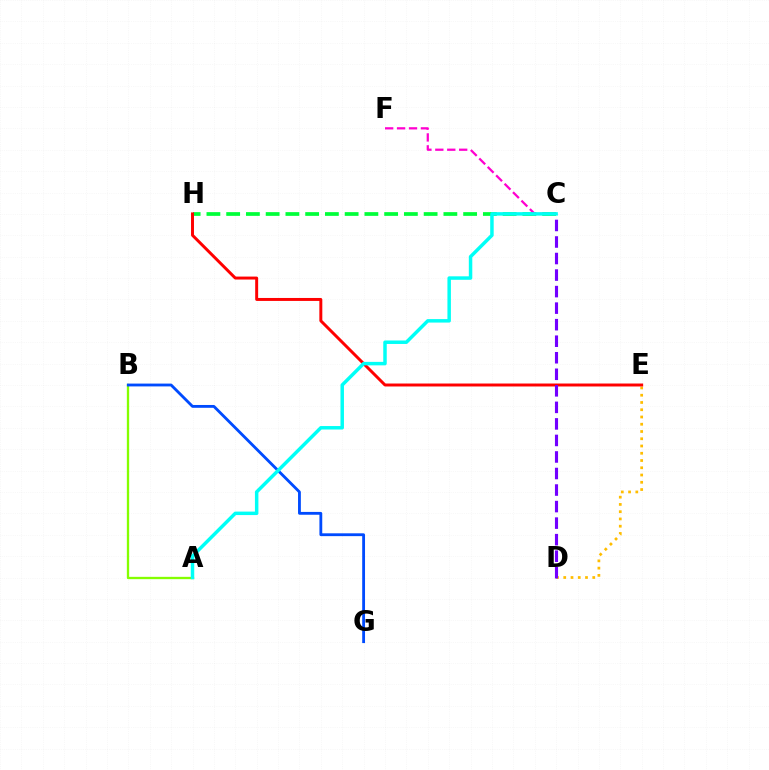{('D', 'E'): [{'color': '#ffbd00', 'line_style': 'dotted', 'thickness': 1.97}], ('C', 'H'): [{'color': '#00ff39', 'line_style': 'dashed', 'thickness': 2.68}], ('E', 'H'): [{'color': '#ff0000', 'line_style': 'solid', 'thickness': 2.13}], ('A', 'B'): [{'color': '#84ff00', 'line_style': 'solid', 'thickness': 1.67}], ('C', 'F'): [{'color': '#ff00cf', 'line_style': 'dashed', 'thickness': 1.62}], ('C', 'D'): [{'color': '#7200ff', 'line_style': 'dashed', 'thickness': 2.25}], ('B', 'G'): [{'color': '#004bff', 'line_style': 'solid', 'thickness': 2.04}], ('A', 'C'): [{'color': '#00fff6', 'line_style': 'solid', 'thickness': 2.5}]}